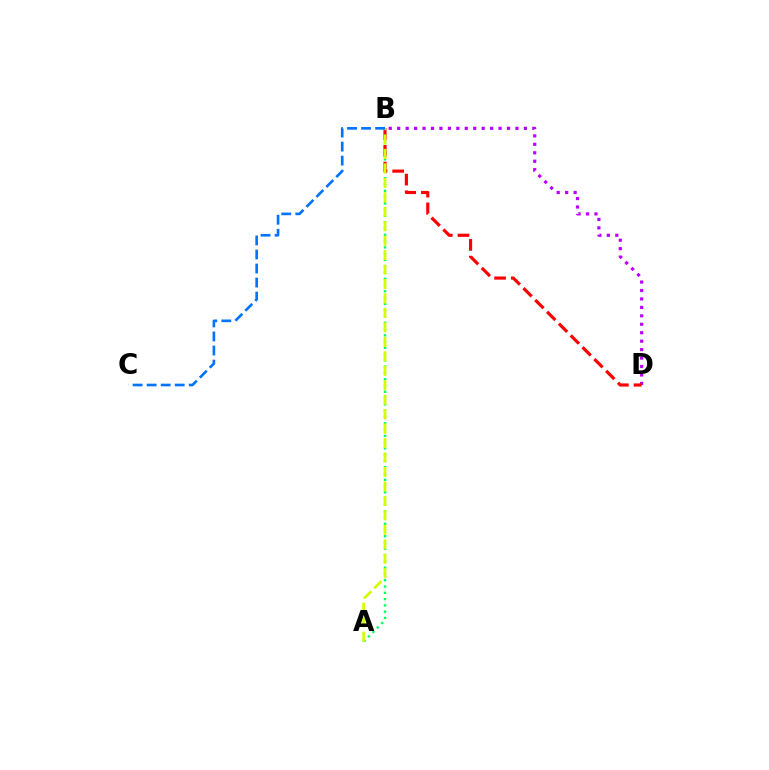{('A', 'B'): [{'color': '#00ff5c', 'line_style': 'dotted', 'thickness': 1.71}, {'color': '#d1ff00', 'line_style': 'dashed', 'thickness': 1.96}], ('B', 'D'): [{'color': '#b900ff', 'line_style': 'dotted', 'thickness': 2.29}, {'color': '#ff0000', 'line_style': 'dashed', 'thickness': 2.27}], ('B', 'C'): [{'color': '#0074ff', 'line_style': 'dashed', 'thickness': 1.91}]}